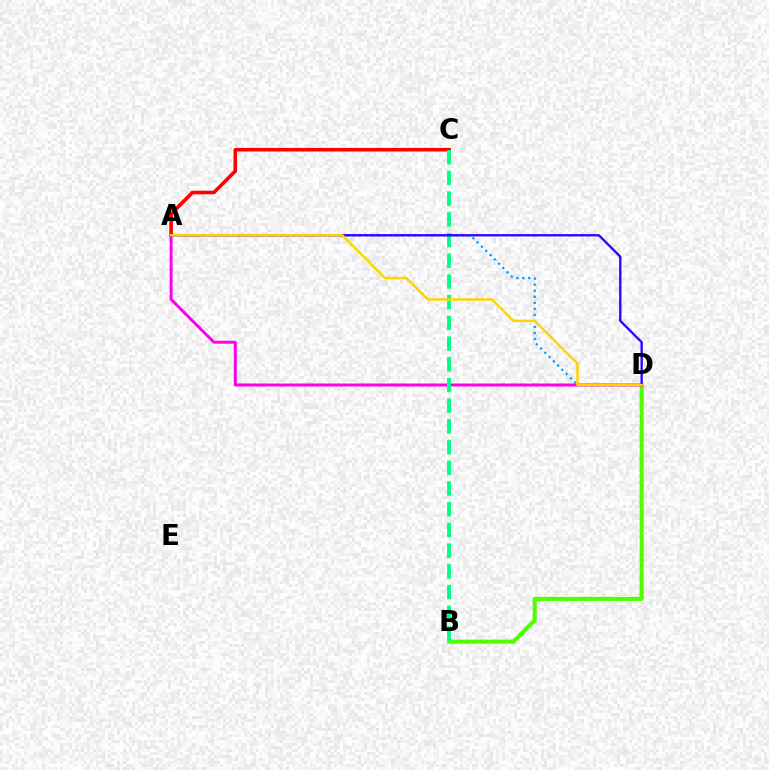{('A', 'C'): [{'color': '#ff0000', 'line_style': 'solid', 'thickness': 2.57}], ('B', 'D'): [{'color': '#4fff00', 'line_style': 'solid', 'thickness': 2.9}], ('A', 'D'): [{'color': '#ff00ed', 'line_style': 'solid', 'thickness': 2.14}, {'color': '#009eff', 'line_style': 'dotted', 'thickness': 1.64}, {'color': '#3700ff', 'line_style': 'solid', 'thickness': 1.69}, {'color': '#ffd500', 'line_style': 'solid', 'thickness': 1.78}], ('B', 'C'): [{'color': '#00ff86', 'line_style': 'dashed', 'thickness': 2.81}]}